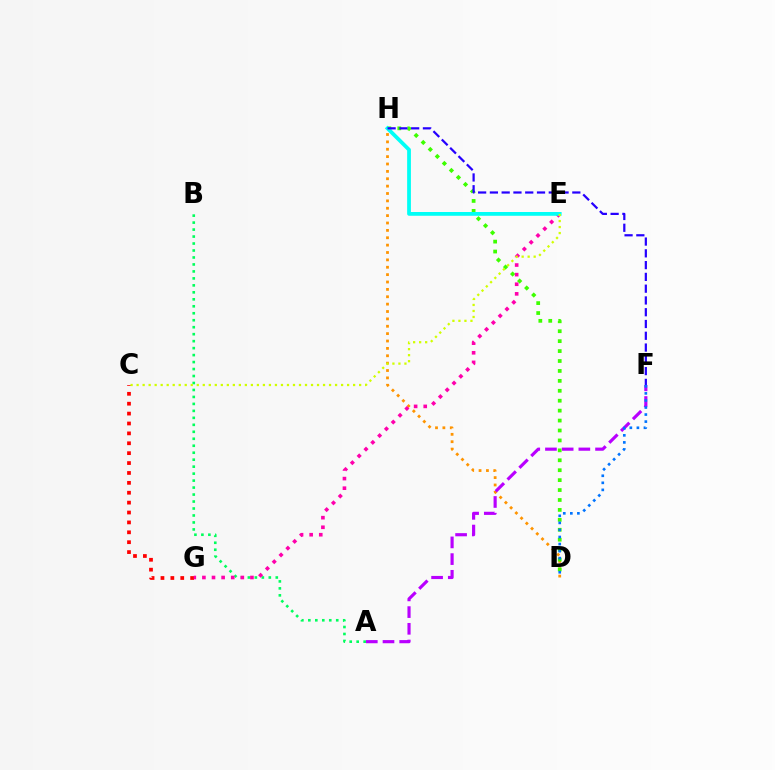{('A', 'B'): [{'color': '#00ff5c', 'line_style': 'dotted', 'thickness': 1.89}], ('C', 'G'): [{'color': '#ff0000', 'line_style': 'dotted', 'thickness': 2.69}], ('D', 'H'): [{'color': '#ff9400', 'line_style': 'dotted', 'thickness': 2.0}, {'color': '#3dff00', 'line_style': 'dotted', 'thickness': 2.7}], ('A', 'F'): [{'color': '#b900ff', 'line_style': 'dashed', 'thickness': 2.27}], ('E', 'G'): [{'color': '#ff00ac', 'line_style': 'dotted', 'thickness': 2.61}], ('E', 'H'): [{'color': '#00fff6', 'line_style': 'solid', 'thickness': 2.71}], ('D', 'F'): [{'color': '#0074ff', 'line_style': 'dotted', 'thickness': 1.92}], ('C', 'E'): [{'color': '#d1ff00', 'line_style': 'dotted', 'thickness': 1.63}], ('F', 'H'): [{'color': '#2500ff', 'line_style': 'dashed', 'thickness': 1.6}]}